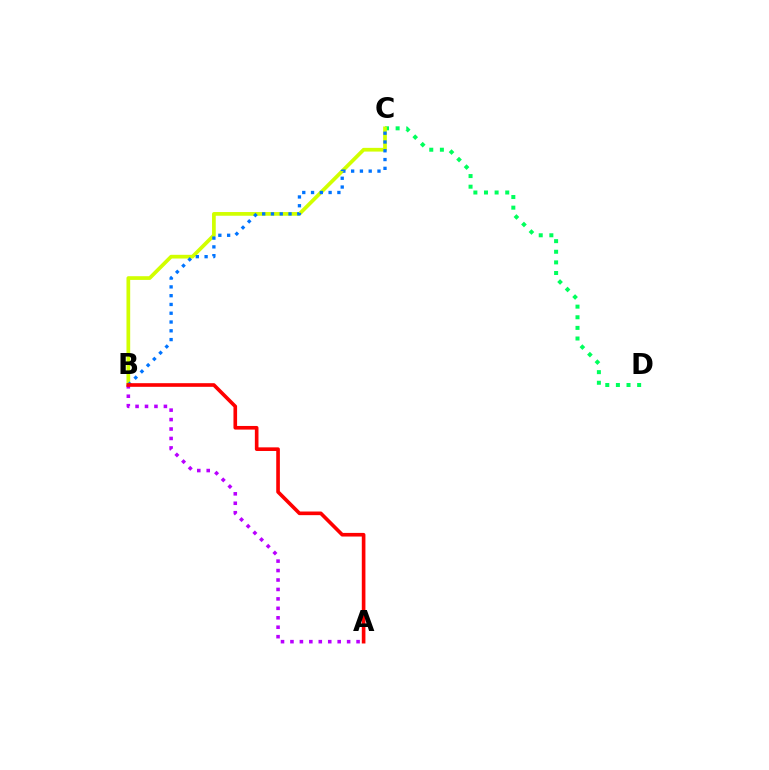{('C', 'D'): [{'color': '#00ff5c', 'line_style': 'dotted', 'thickness': 2.89}], ('B', 'C'): [{'color': '#d1ff00', 'line_style': 'solid', 'thickness': 2.67}, {'color': '#0074ff', 'line_style': 'dotted', 'thickness': 2.39}], ('A', 'B'): [{'color': '#b900ff', 'line_style': 'dotted', 'thickness': 2.57}, {'color': '#ff0000', 'line_style': 'solid', 'thickness': 2.62}]}